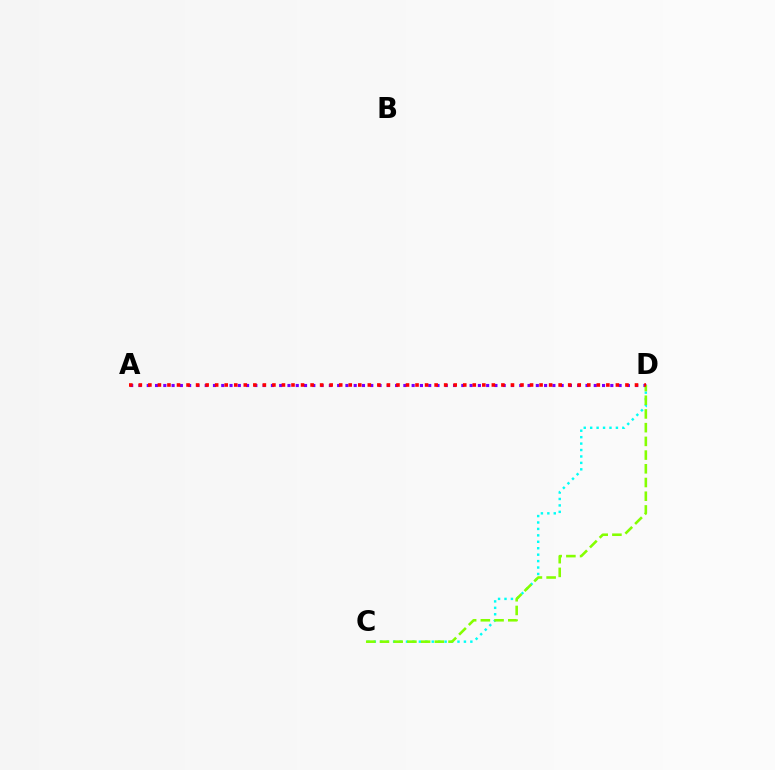{('A', 'D'): [{'color': '#7200ff', 'line_style': 'dotted', 'thickness': 2.25}, {'color': '#ff0000', 'line_style': 'dotted', 'thickness': 2.59}], ('C', 'D'): [{'color': '#00fff6', 'line_style': 'dotted', 'thickness': 1.75}, {'color': '#84ff00', 'line_style': 'dashed', 'thickness': 1.86}]}